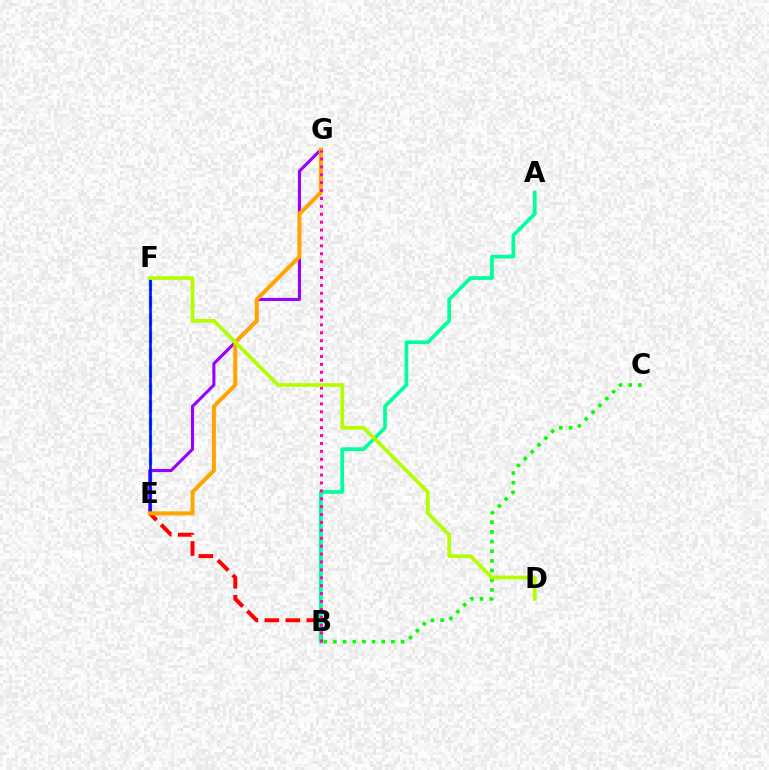{('B', 'E'): [{'color': '#ff0000', 'line_style': 'dashed', 'thickness': 2.85}], ('E', 'F'): [{'color': '#00b5ff', 'line_style': 'dashed', 'thickness': 2.37}, {'color': '#0010ff', 'line_style': 'solid', 'thickness': 1.89}], ('B', 'C'): [{'color': '#08ff00', 'line_style': 'dotted', 'thickness': 2.63}], ('E', 'G'): [{'color': '#9b00ff', 'line_style': 'solid', 'thickness': 2.22}, {'color': '#ffa500', 'line_style': 'solid', 'thickness': 2.88}], ('A', 'B'): [{'color': '#00ff9d', 'line_style': 'solid', 'thickness': 2.67}], ('B', 'G'): [{'color': '#ff00bd', 'line_style': 'dotted', 'thickness': 2.15}], ('D', 'F'): [{'color': '#b3ff00', 'line_style': 'solid', 'thickness': 2.68}]}